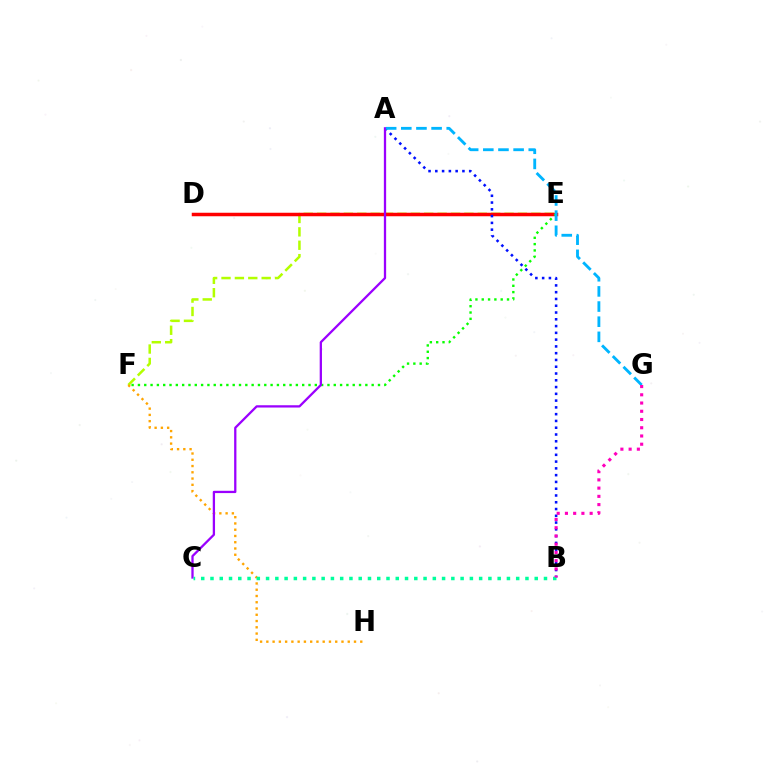{('E', 'F'): [{'color': '#b3ff00', 'line_style': 'dashed', 'thickness': 1.82}, {'color': '#08ff00', 'line_style': 'dotted', 'thickness': 1.72}], ('F', 'H'): [{'color': '#ffa500', 'line_style': 'dotted', 'thickness': 1.7}], ('D', 'E'): [{'color': '#ff0000', 'line_style': 'solid', 'thickness': 2.52}], ('A', 'B'): [{'color': '#0010ff', 'line_style': 'dotted', 'thickness': 1.84}], ('A', 'C'): [{'color': '#9b00ff', 'line_style': 'solid', 'thickness': 1.64}], ('B', 'C'): [{'color': '#00ff9d', 'line_style': 'dotted', 'thickness': 2.52}], ('A', 'G'): [{'color': '#00b5ff', 'line_style': 'dashed', 'thickness': 2.06}], ('B', 'G'): [{'color': '#ff00bd', 'line_style': 'dotted', 'thickness': 2.24}]}